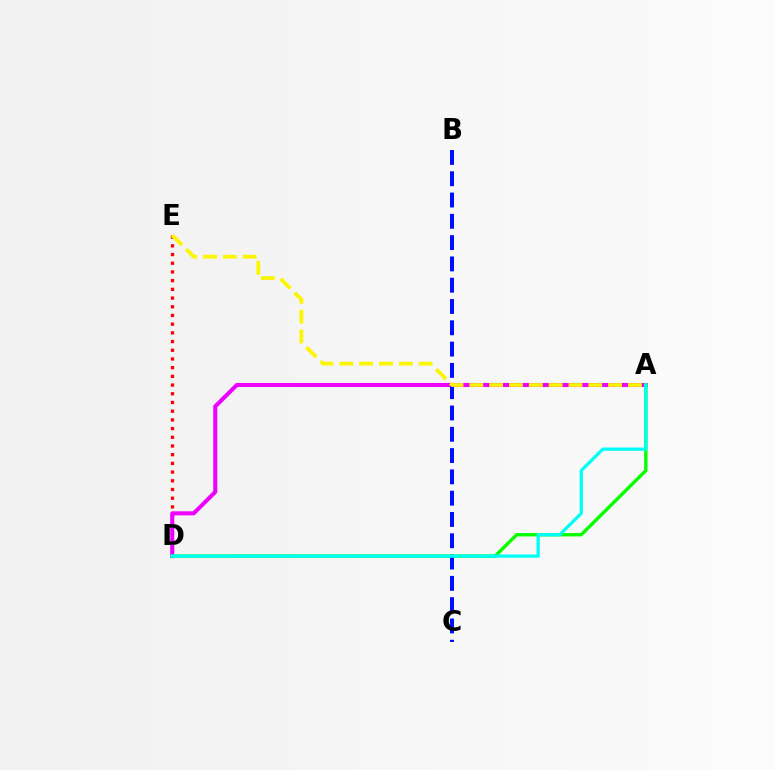{('D', 'E'): [{'color': '#ff0000', 'line_style': 'dotted', 'thickness': 2.36}], ('A', 'D'): [{'color': '#ee00ff', 'line_style': 'solid', 'thickness': 2.92}, {'color': '#08ff00', 'line_style': 'solid', 'thickness': 2.44}, {'color': '#00fff6', 'line_style': 'solid', 'thickness': 2.34}], ('B', 'C'): [{'color': '#0010ff', 'line_style': 'dashed', 'thickness': 2.89}], ('A', 'E'): [{'color': '#fcf500', 'line_style': 'dashed', 'thickness': 2.69}]}